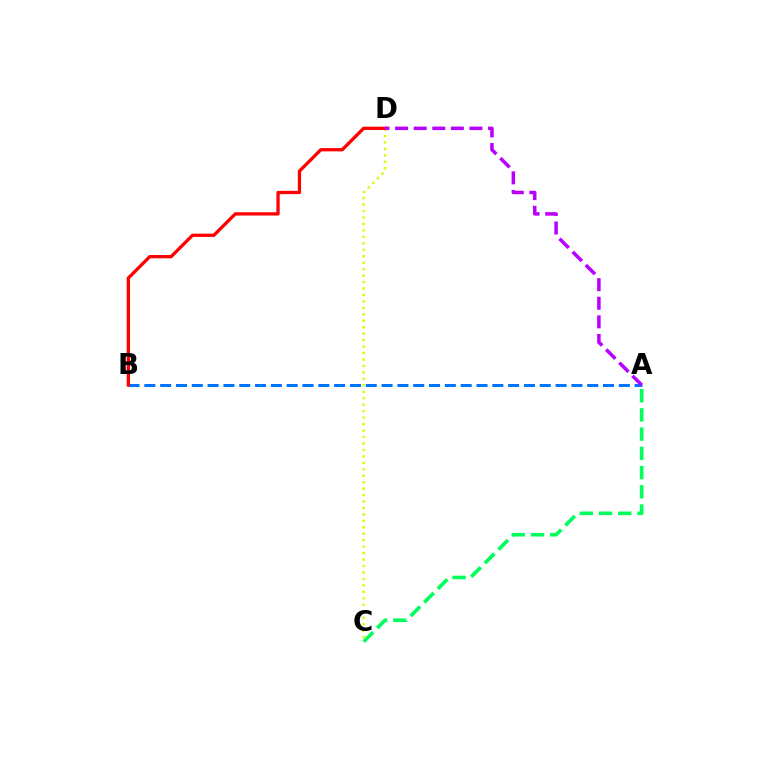{('A', 'C'): [{'color': '#00ff5c', 'line_style': 'dashed', 'thickness': 2.61}], ('A', 'B'): [{'color': '#0074ff', 'line_style': 'dashed', 'thickness': 2.15}], ('C', 'D'): [{'color': '#d1ff00', 'line_style': 'dotted', 'thickness': 1.75}], ('B', 'D'): [{'color': '#ff0000', 'line_style': 'solid', 'thickness': 2.36}], ('A', 'D'): [{'color': '#b900ff', 'line_style': 'dashed', 'thickness': 2.53}]}